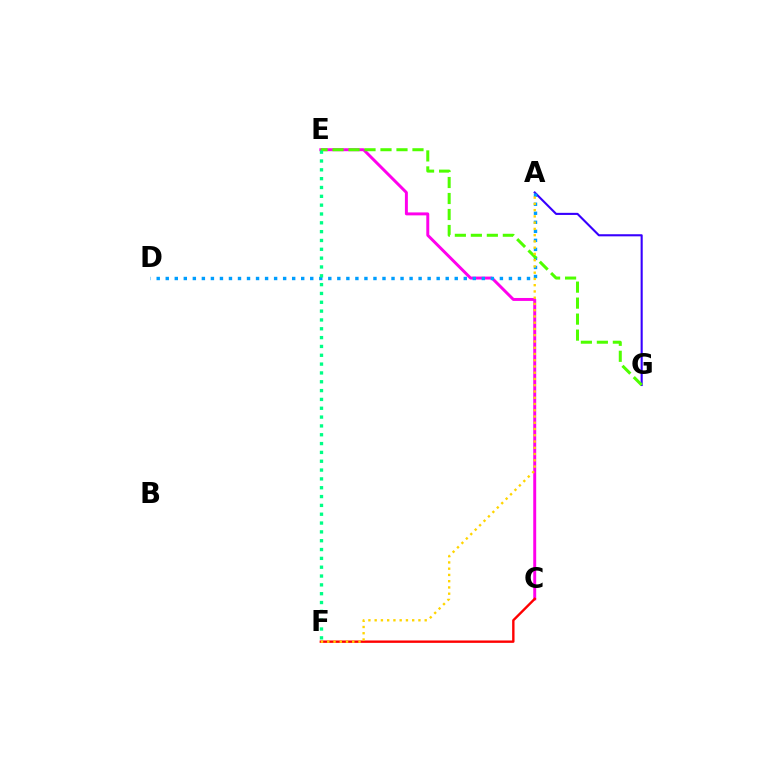{('C', 'E'): [{'color': '#ff00ed', 'line_style': 'solid', 'thickness': 2.12}], ('A', 'G'): [{'color': '#3700ff', 'line_style': 'solid', 'thickness': 1.52}], ('A', 'D'): [{'color': '#009eff', 'line_style': 'dotted', 'thickness': 2.45}], ('C', 'F'): [{'color': '#ff0000', 'line_style': 'solid', 'thickness': 1.72}], ('E', 'G'): [{'color': '#4fff00', 'line_style': 'dashed', 'thickness': 2.17}], ('E', 'F'): [{'color': '#00ff86', 'line_style': 'dotted', 'thickness': 2.4}], ('A', 'F'): [{'color': '#ffd500', 'line_style': 'dotted', 'thickness': 1.7}]}